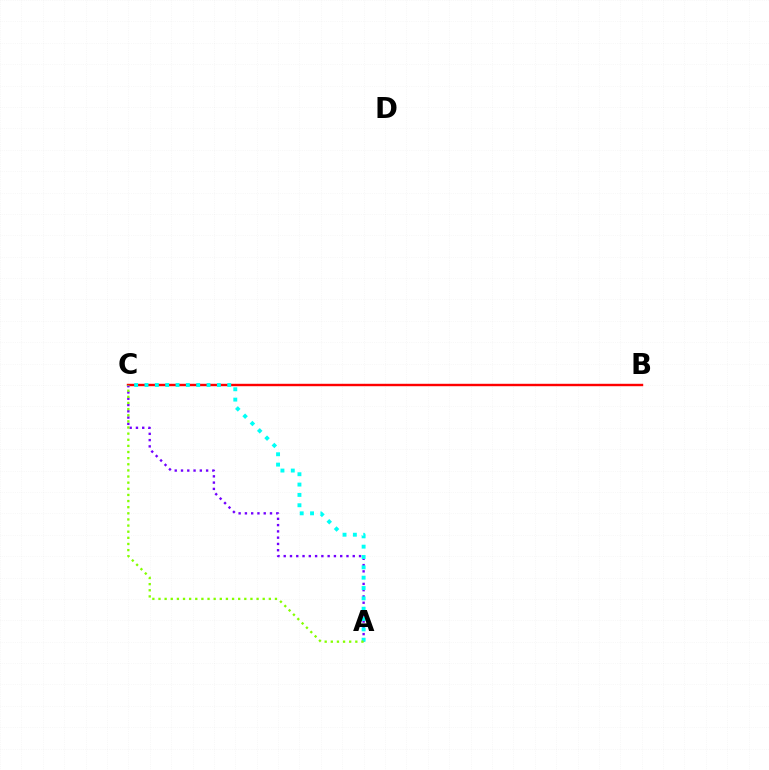{('B', 'C'): [{'color': '#ff0000', 'line_style': 'solid', 'thickness': 1.74}], ('A', 'C'): [{'color': '#7200ff', 'line_style': 'dotted', 'thickness': 1.71}, {'color': '#00fff6', 'line_style': 'dotted', 'thickness': 2.81}, {'color': '#84ff00', 'line_style': 'dotted', 'thickness': 1.67}]}